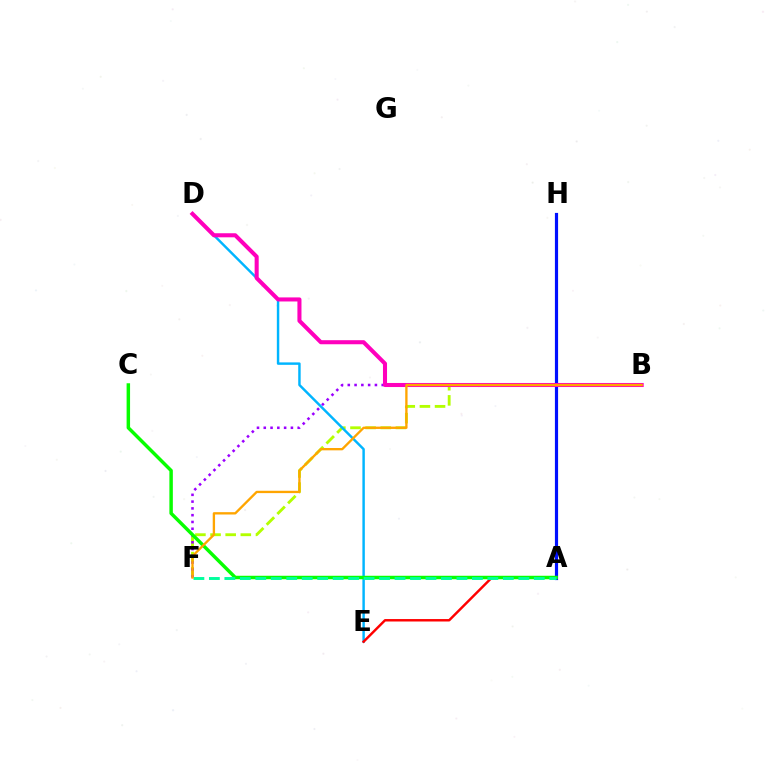{('B', 'F'): [{'color': '#b3ff00', 'line_style': 'dashed', 'thickness': 2.06}, {'color': '#9b00ff', 'line_style': 'dotted', 'thickness': 1.84}, {'color': '#ffa500', 'line_style': 'solid', 'thickness': 1.68}], ('D', 'E'): [{'color': '#00b5ff', 'line_style': 'solid', 'thickness': 1.76}], ('A', 'E'): [{'color': '#ff0000', 'line_style': 'solid', 'thickness': 1.76}], ('A', 'H'): [{'color': '#0010ff', 'line_style': 'solid', 'thickness': 2.29}], ('A', 'C'): [{'color': '#08ff00', 'line_style': 'solid', 'thickness': 2.49}], ('B', 'D'): [{'color': '#ff00bd', 'line_style': 'solid', 'thickness': 2.92}], ('A', 'F'): [{'color': '#00ff9d', 'line_style': 'dashed', 'thickness': 2.1}]}